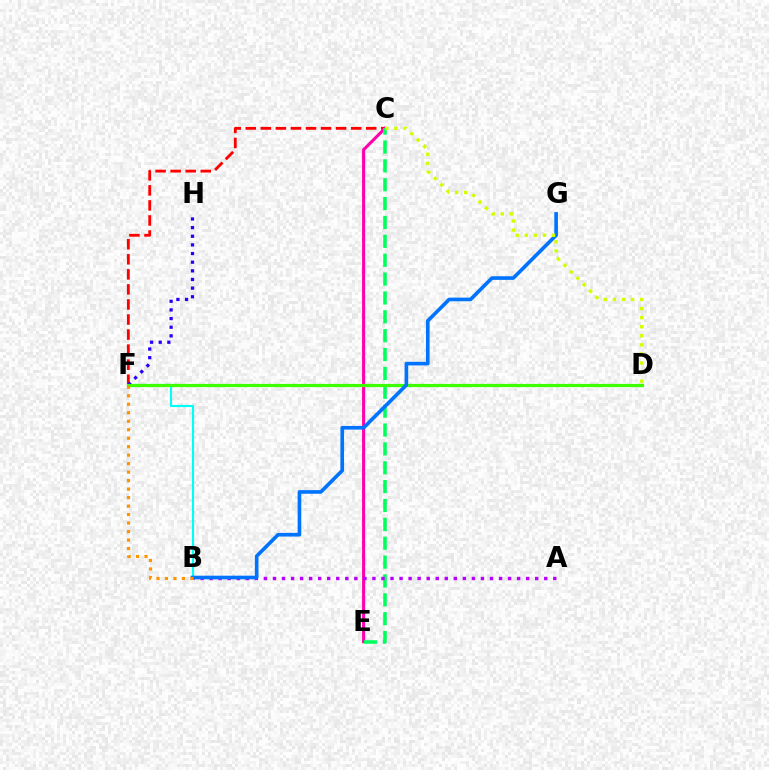{('C', 'F'): [{'color': '#ff0000', 'line_style': 'dashed', 'thickness': 2.05}], ('C', 'E'): [{'color': '#ff00ac', 'line_style': 'solid', 'thickness': 2.22}, {'color': '#00ff5c', 'line_style': 'dashed', 'thickness': 2.56}], ('A', 'B'): [{'color': '#b900ff', 'line_style': 'dotted', 'thickness': 2.46}], ('B', 'F'): [{'color': '#00fff6', 'line_style': 'solid', 'thickness': 1.54}, {'color': '#ff9400', 'line_style': 'dotted', 'thickness': 2.31}], ('F', 'H'): [{'color': '#2500ff', 'line_style': 'dotted', 'thickness': 2.35}], ('D', 'F'): [{'color': '#3dff00', 'line_style': 'solid', 'thickness': 2.29}], ('B', 'G'): [{'color': '#0074ff', 'line_style': 'solid', 'thickness': 2.62}], ('C', 'D'): [{'color': '#d1ff00', 'line_style': 'dotted', 'thickness': 2.47}]}